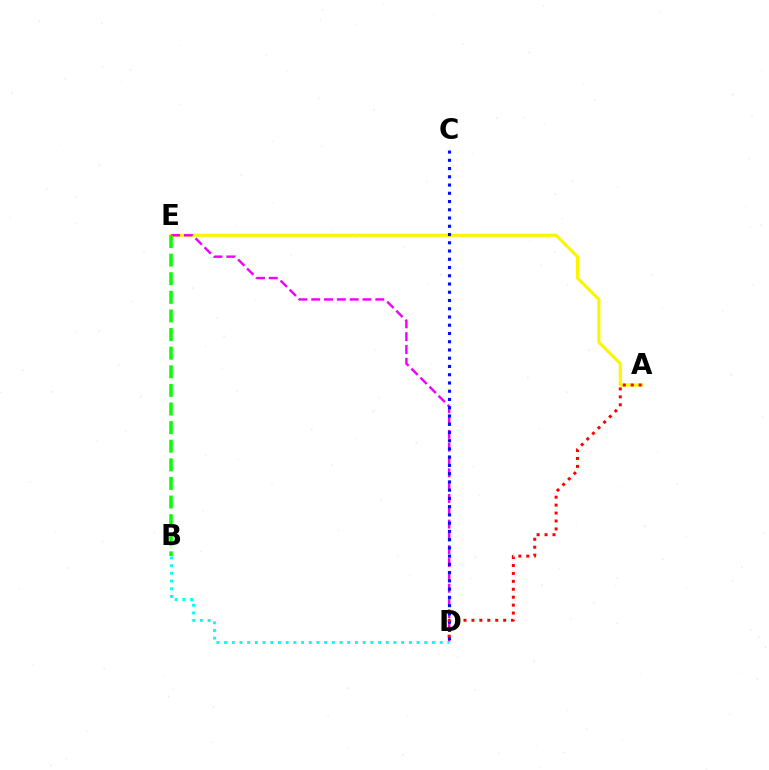{('A', 'E'): [{'color': '#fcf500', 'line_style': 'solid', 'thickness': 2.23}], ('D', 'E'): [{'color': '#ee00ff', 'line_style': 'dashed', 'thickness': 1.74}], ('C', 'D'): [{'color': '#0010ff', 'line_style': 'dotted', 'thickness': 2.24}], ('B', 'D'): [{'color': '#00fff6', 'line_style': 'dotted', 'thickness': 2.09}], ('A', 'D'): [{'color': '#ff0000', 'line_style': 'dotted', 'thickness': 2.16}], ('B', 'E'): [{'color': '#08ff00', 'line_style': 'dashed', 'thickness': 2.53}]}